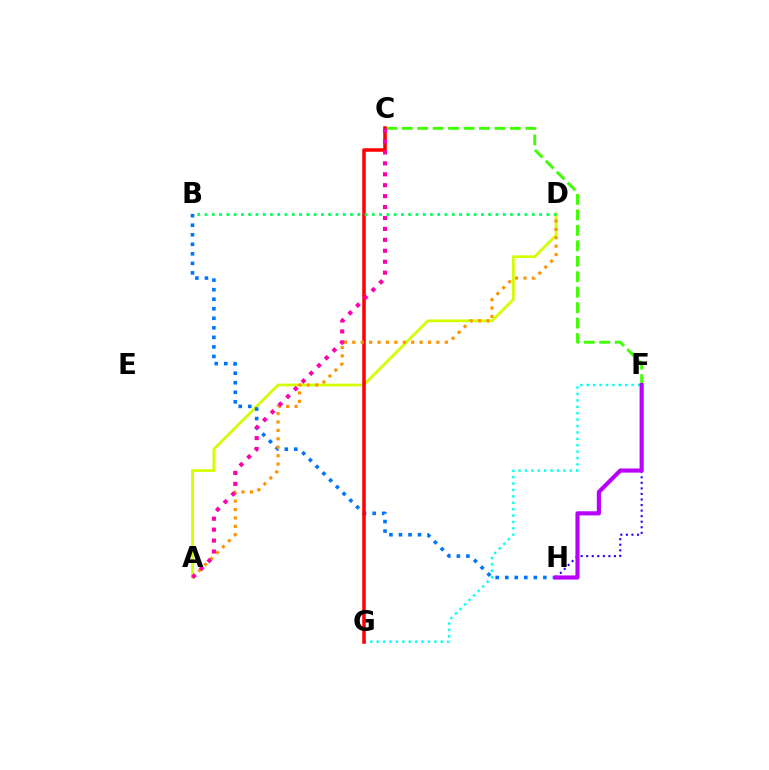{('F', 'G'): [{'color': '#00fff6', 'line_style': 'dotted', 'thickness': 1.74}], ('A', 'D'): [{'color': '#d1ff00', 'line_style': 'solid', 'thickness': 1.97}, {'color': '#ff9400', 'line_style': 'dotted', 'thickness': 2.29}], ('F', 'H'): [{'color': '#2500ff', 'line_style': 'dotted', 'thickness': 1.51}, {'color': '#b900ff', 'line_style': 'solid', 'thickness': 2.98}], ('C', 'F'): [{'color': '#3dff00', 'line_style': 'dashed', 'thickness': 2.1}], ('B', 'H'): [{'color': '#0074ff', 'line_style': 'dotted', 'thickness': 2.59}], ('C', 'G'): [{'color': '#ff0000', 'line_style': 'solid', 'thickness': 2.54}], ('A', 'C'): [{'color': '#ff00ac', 'line_style': 'dotted', 'thickness': 2.97}], ('B', 'D'): [{'color': '#00ff5c', 'line_style': 'dotted', 'thickness': 1.98}]}